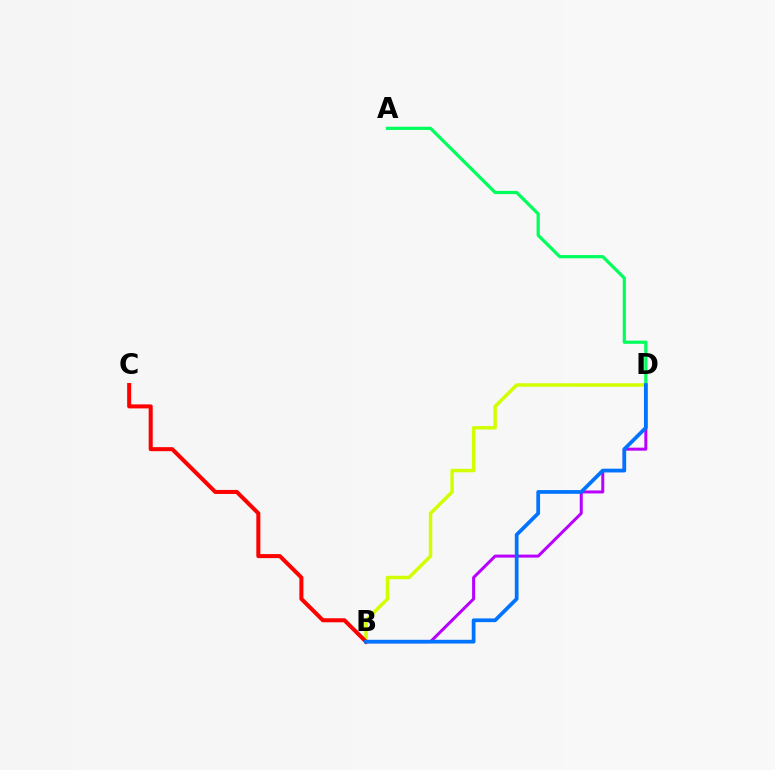{('A', 'D'): [{'color': '#00ff5c', 'line_style': 'solid', 'thickness': 2.31}], ('B', 'D'): [{'color': '#b900ff', 'line_style': 'solid', 'thickness': 2.16}, {'color': '#d1ff00', 'line_style': 'solid', 'thickness': 2.49}, {'color': '#0074ff', 'line_style': 'solid', 'thickness': 2.69}], ('B', 'C'): [{'color': '#ff0000', 'line_style': 'solid', 'thickness': 2.9}]}